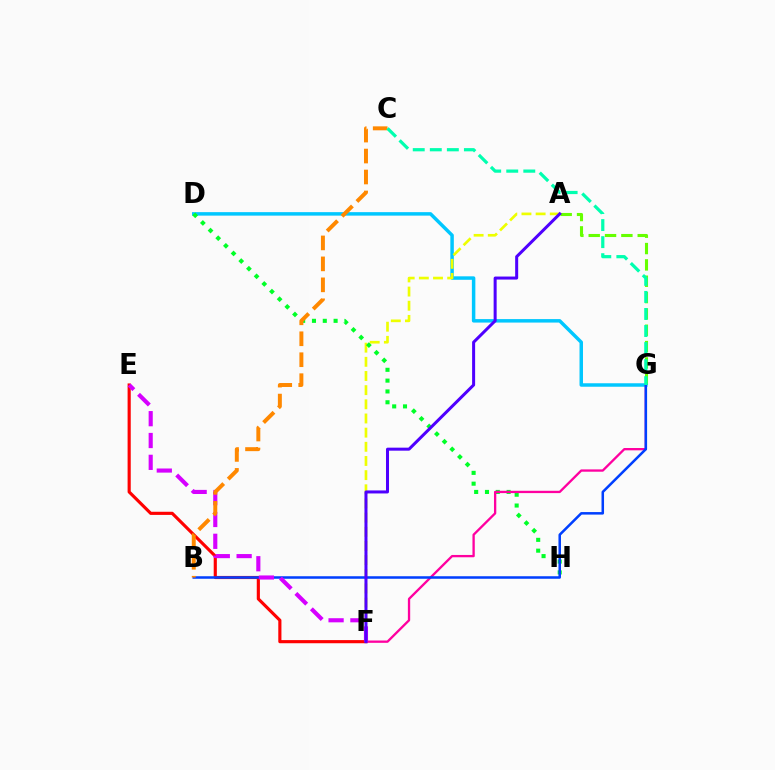{('A', 'G'): [{'color': '#66ff00', 'line_style': 'dashed', 'thickness': 2.22}], ('D', 'G'): [{'color': '#00c7ff', 'line_style': 'solid', 'thickness': 2.5}], ('A', 'F'): [{'color': '#eeff00', 'line_style': 'dashed', 'thickness': 1.92}, {'color': '#4f00ff', 'line_style': 'solid', 'thickness': 2.17}], ('E', 'F'): [{'color': '#ff0000', 'line_style': 'solid', 'thickness': 2.26}, {'color': '#d600ff', 'line_style': 'dashed', 'thickness': 2.97}], ('D', 'H'): [{'color': '#00ff27', 'line_style': 'dotted', 'thickness': 2.94}], ('F', 'G'): [{'color': '#ff00a0', 'line_style': 'solid', 'thickness': 1.67}], ('B', 'G'): [{'color': '#003fff', 'line_style': 'solid', 'thickness': 1.82}], ('B', 'C'): [{'color': '#ff8800', 'line_style': 'dashed', 'thickness': 2.85}], ('C', 'G'): [{'color': '#00ffaf', 'line_style': 'dashed', 'thickness': 2.32}]}